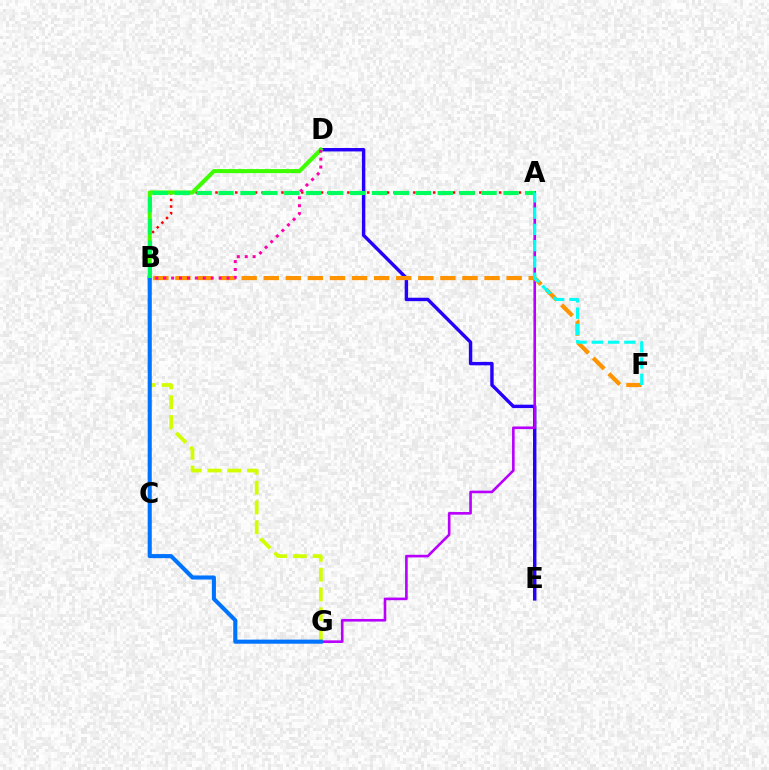{('A', 'B'): [{'color': '#ff0000', 'line_style': 'dotted', 'thickness': 1.79}, {'color': '#00ff5c', 'line_style': 'dashed', 'thickness': 2.98}], ('B', 'G'): [{'color': '#d1ff00', 'line_style': 'dashed', 'thickness': 2.69}, {'color': '#0074ff', 'line_style': 'solid', 'thickness': 2.94}], ('D', 'E'): [{'color': '#2500ff', 'line_style': 'solid', 'thickness': 2.46}], ('B', 'D'): [{'color': '#3dff00', 'line_style': 'solid', 'thickness': 2.92}, {'color': '#ff00ac', 'line_style': 'dotted', 'thickness': 2.15}], ('A', 'G'): [{'color': '#b900ff', 'line_style': 'solid', 'thickness': 1.89}], ('B', 'F'): [{'color': '#ff9400', 'line_style': 'dashed', 'thickness': 3.0}], ('A', 'F'): [{'color': '#00fff6', 'line_style': 'dashed', 'thickness': 2.21}]}